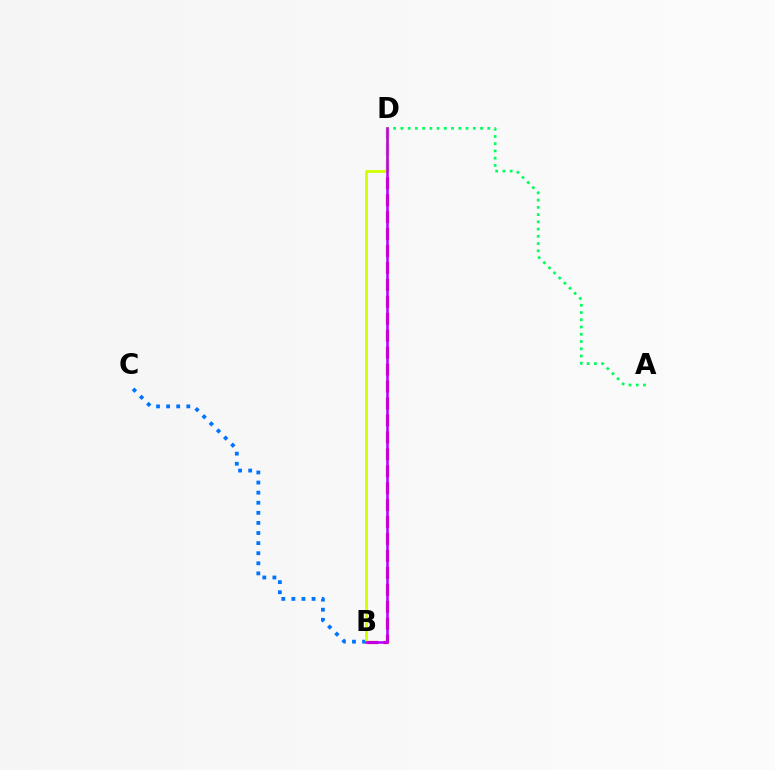{('B', 'D'): [{'color': '#ff0000', 'line_style': 'dashed', 'thickness': 2.3}, {'color': '#d1ff00', 'line_style': 'solid', 'thickness': 2.03}, {'color': '#b900ff', 'line_style': 'solid', 'thickness': 1.87}], ('A', 'D'): [{'color': '#00ff5c', 'line_style': 'dotted', 'thickness': 1.97}], ('B', 'C'): [{'color': '#0074ff', 'line_style': 'dotted', 'thickness': 2.74}]}